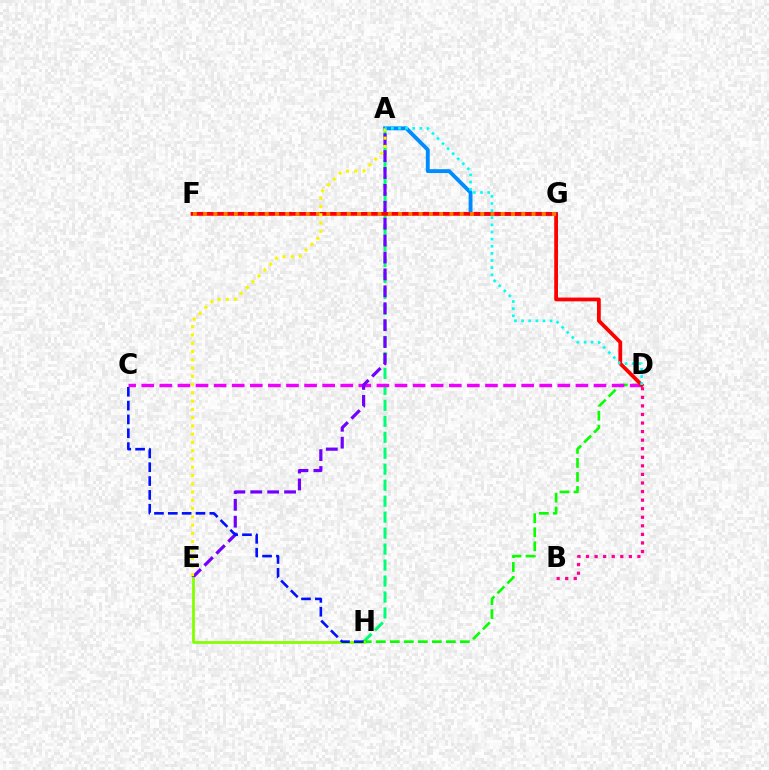{('A', 'H'): [{'color': '#00ff74', 'line_style': 'dashed', 'thickness': 2.17}], ('A', 'G'): [{'color': '#008cff', 'line_style': 'solid', 'thickness': 2.79}], ('B', 'D'): [{'color': '#ff0094', 'line_style': 'dotted', 'thickness': 2.33}], ('D', 'H'): [{'color': '#08ff00', 'line_style': 'dashed', 'thickness': 1.9}], ('C', 'D'): [{'color': '#ee00ff', 'line_style': 'dashed', 'thickness': 2.46}], ('A', 'E'): [{'color': '#7200ff', 'line_style': 'dashed', 'thickness': 2.3}, {'color': '#fcf500', 'line_style': 'dotted', 'thickness': 2.25}], ('E', 'H'): [{'color': '#84ff00', 'line_style': 'solid', 'thickness': 1.99}], ('D', 'F'): [{'color': '#ff0000', 'line_style': 'solid', 'thickness': 2.72}], ('F', 'G'): [{'color': '#ff7c00', 'line_style': 'dotted', 'thickness': 2.79}], ('C', 'H'): [{'color': '#0010ff', 'line_style': 'dashed', 'thickness': 1.88}], ('A', 'D'): [{'color': '#00fff6', 'line_style': 'dotted', 'thickness': 1.94}]}